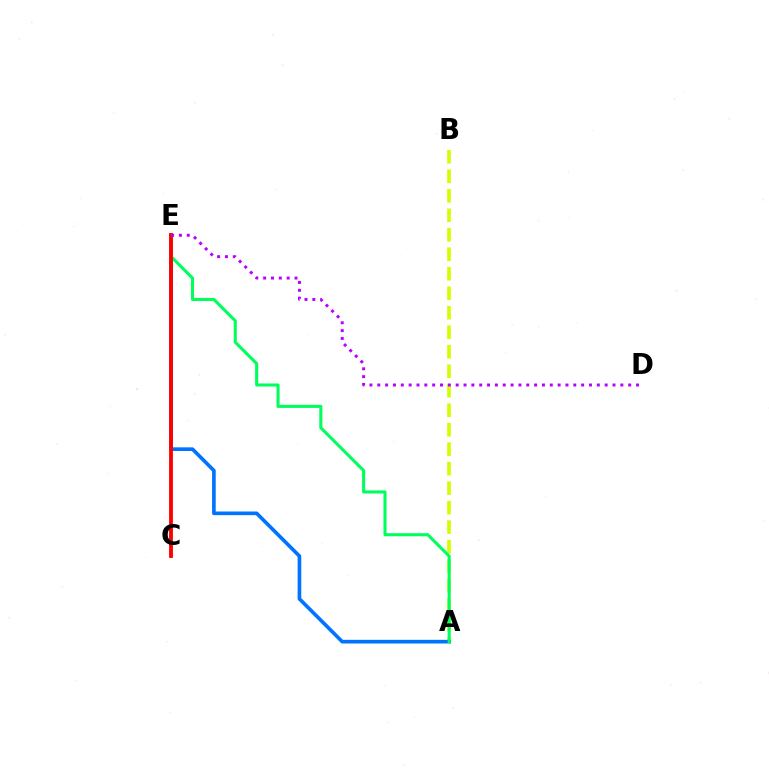{('A', 'B'): [{'color': '#d1ff00', 'line_style': 'dashed', 'thickness': 2.65}], ('A', 'E'): [{'color': '#0074ff', 'line_style': 'solid', 'thickness': 2.63}, {'color': '#00ff5c', 'line_style': 'solid', 'thickness': 2.22}], ('C', 'E'): [{'color': '#ff0000', 'line_style': 'solid', 'thickness': 2.77}], ('D', 'E'): [{'color': '#b900ff', 'line_style': 'dotted', 'thickness': 2.13}]}